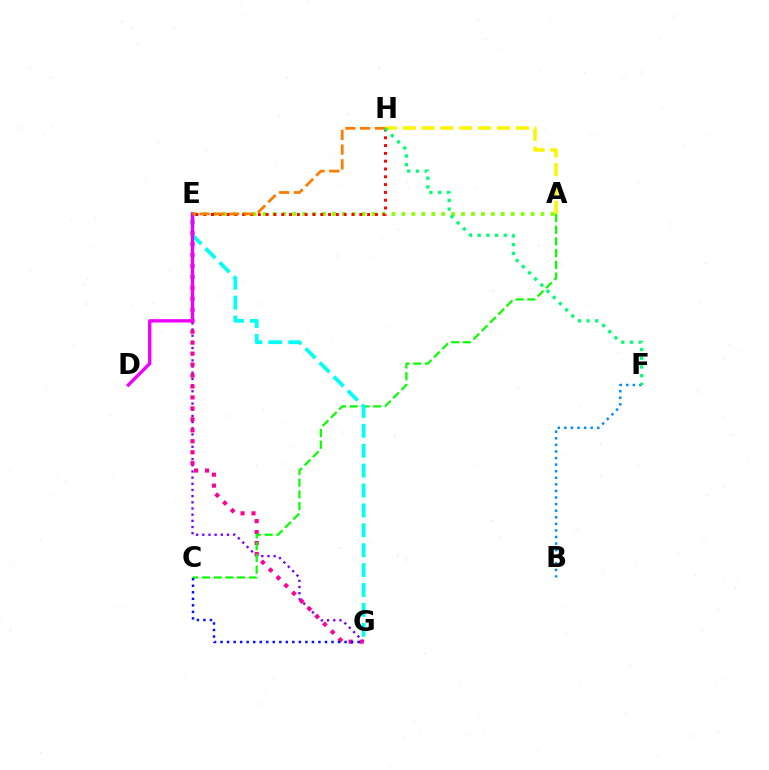{('A', 'E'): [{'color': '#84ff00', 'line_style': 'dotted', 'thickness': 2.7}], ('E', 'H'): [{'color': '#ff0000', 'line_style': 'dotted', 'thickness': 2.12}, {'color': '#ff7c00', 'line_style': 'dashed', 'thickness': 2.0}], ('A', 'H'): [{'color': '#fcf500', 'line_style': 'dashed', 'thickness': 2.56}], ('B', 'F'): [{'color': '#008cff', 'line_style': 'dotted', 'thickness': 1.79}], ('E', 'G'): [{'color': '#7200ff', 'line_style': 'dotted', 'thickness': 1.68}, {'color': '#ff0094', 'line_style': 'dotted', 'thickness': 2.98}, {'color': '#00fff6', 'line_style': 'dashed', 'thickness': 2.7}], ('A', 'C'): [{'color': '#08ff00', 'line_style': 'dashed', 'thickness': 1.59}], ('F', 'H'): [{'color': '#00ff74', 'line_style': 'dotted', 'thickness': 2.37}], ('C', 'G'): [{'color': '#0010ff', 'line_style': 'dotted', 'thickness': 1.77}], ('D', 'E'): [{'color': '#ee00ff', 'line_style': 'solid', 'thickness': 2.41}]}